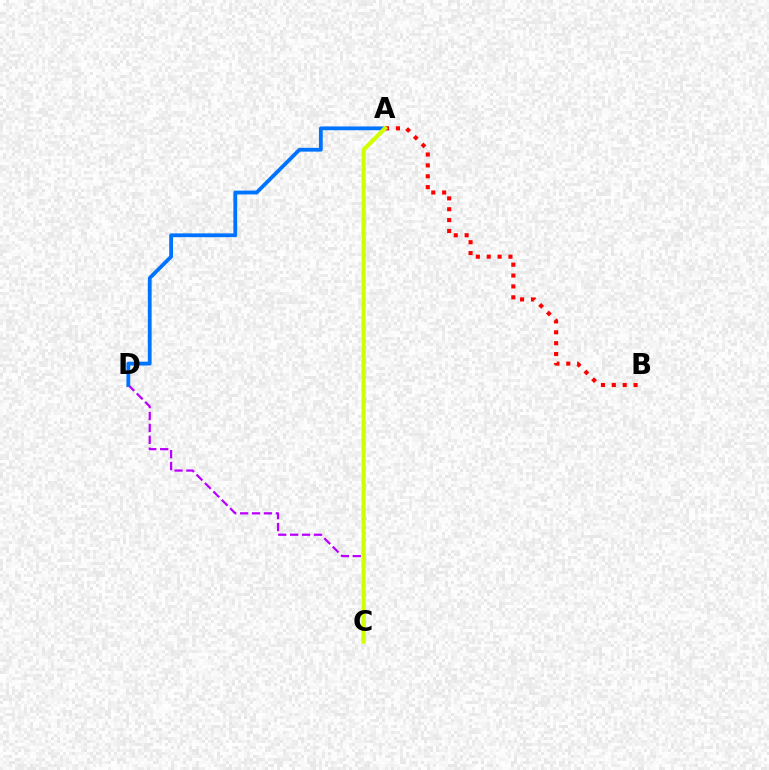{('C', 'D'): [{'color': '#b900ff', 'line_style': 'dashed', 'thickness': 1.62}], ('A', 'C'): [{'color': '#00ff5c', 'line_style': 'dashed', 'thickness': 2.05}, {'color': '#d1ff00', 'line_style': 'solid', 'thickness': 3.0}], ('A', 'D'): [{'color': '#0074ff', 'line_style': 'solid', 'thickness': 2.74}], ('A', 'B'): [{'color': '#ff0000', 'line_style': 'dotted', 'thickness': 2.95}]}